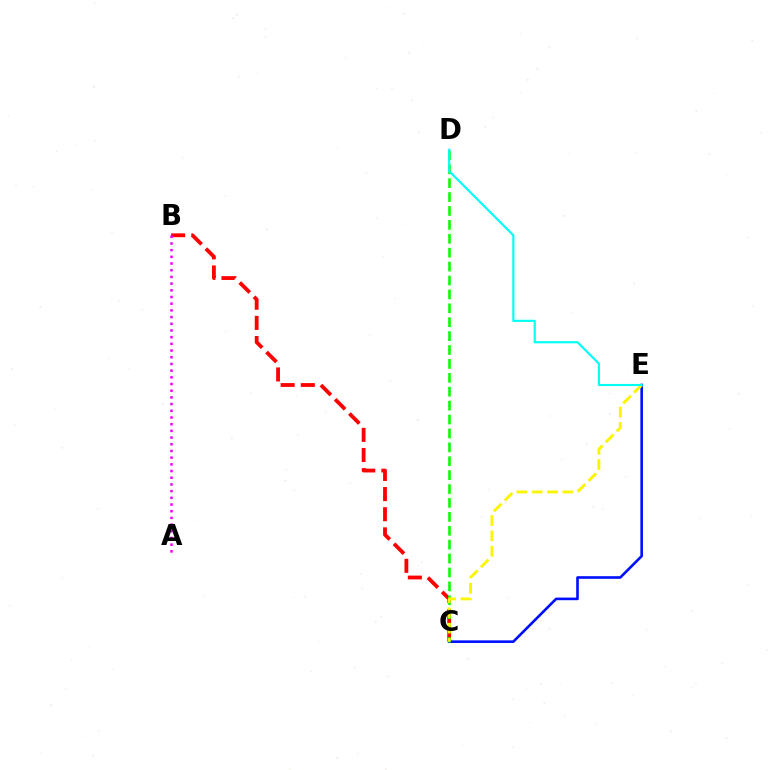{('B', 'C'): [{'color': '#ff0000', 'line_style': 'dashed', 'thickness': 2.74}], ('C', 'E'): [{'color': '#0010ff', 'line_style': 'solid', 'thickness': 1.89}, {'color': '#fcf500', 'line_style': 'dashed', 'thickness': 2.08}], ('C', 'D'): [{'color': '#08ff00', 'line_style': 'dashed', 'thickness': 1.89}], ('D', 'E'): [{'color': '#00fff6', 'line_style': 'solid', 'thickness': 1.54}], ('A', 'B'): [{'color': '#ee00ff', 'line_style': 'dotted', 'thickness': 1.82}]}